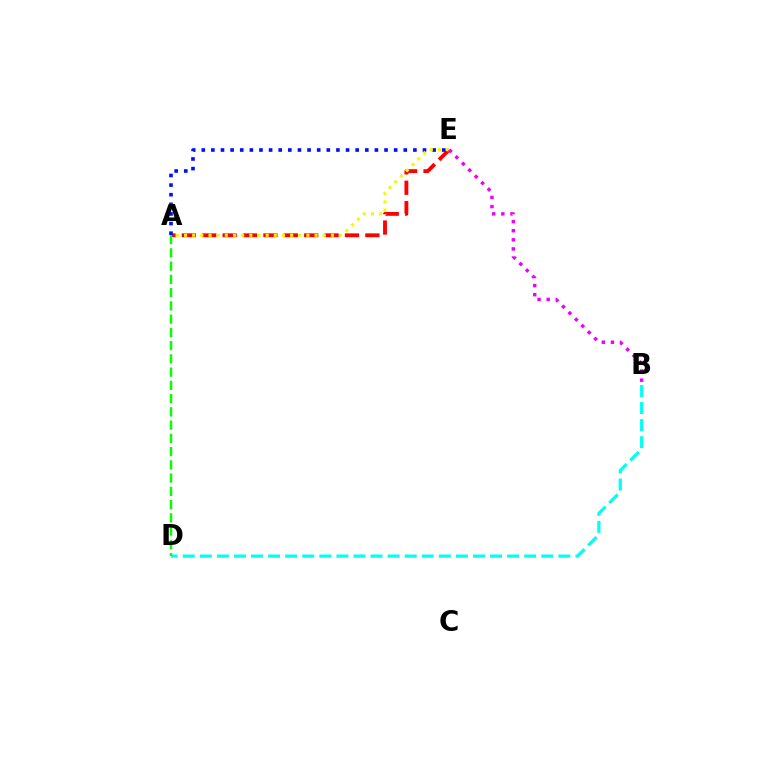{('A', 'E'): [{'color': '#ff0000', 'line_style': 'dashed', 'thickness': 2.77}, {'color': '#0010ff', 'line_style': 'dotted', 'thickness': 2.61}, {'color': '#fcf500', 'line_style': 'dotted', 'thickness': 2.22}], ('B', 'D'): [{'color': '#00fff6', 'line_style': 'dashed', 'thickness': 2.32}], ('A', 'D'): [{'color': '#08ff00', 'line_style': 'dashed', 'thickness': 1.8}], ('B', 'E'): [{'color': '#ee00ff', 'line_style': 'dotted', 'thickness': 2.47}]}